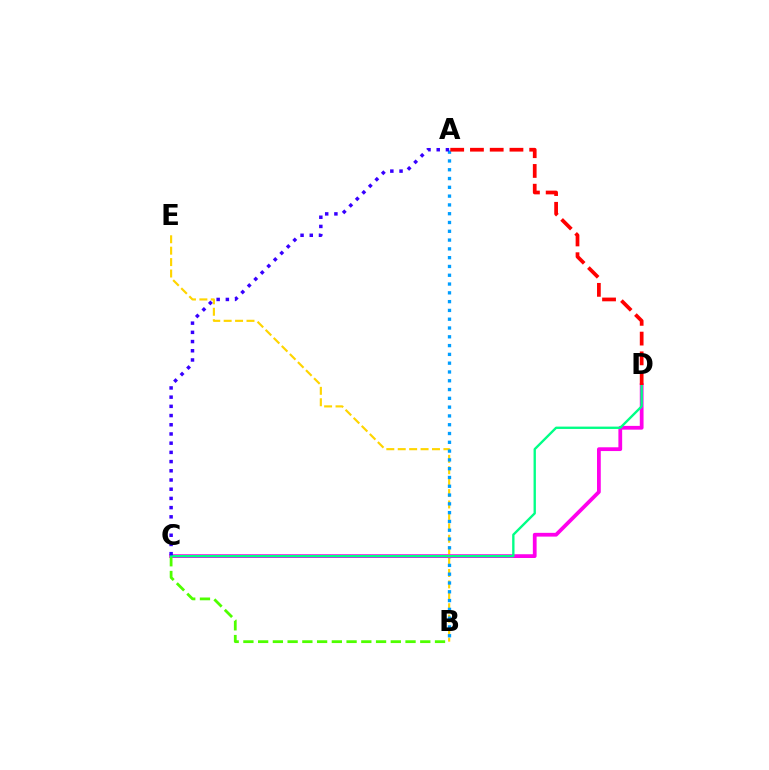{('B', 'E'): [{'color': '#ffd500', 'line_style': 'dashed', 'thickness': 1.55}], ('A', 'B'): [{'color': '#009eff', 'line_style': 'dotted', 'thickness': 2.39}], ('C', 'D'): [{'color': '#ff00ed', 'line_style': 'solid', 'thickness': 2.71}, {'color': '#00ff86', 'line_style': 'solid', 'thickness': 1.7}], ('B', 'C'): [{'color': '#4fff00', 'line_style': 'dashed', 'thickness': 2.0}], ('A', 'D'): [{'color': '#ff0000', 'line_style': 'dashed', 'thickness': 2.68}], ('A', 'C'): [{'color': '#3700ff', 'line_style': 'dotted', 'thickness': 2.5}]}